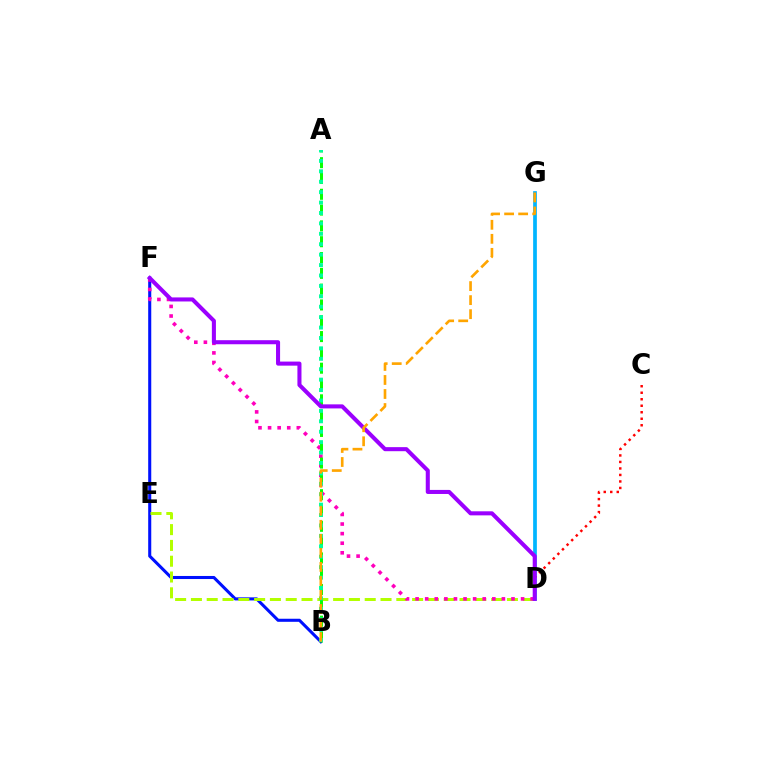{('D', 'G'): [{'color': '#00b5ff', 'line_style': 'solid', 'thickness': 2.68}], ('B', 'F'): [{'color': '#0010ff', 'line_style': 'solid', 'thickness': 2.2}], ('D', 'E'): [{'color': '#b3ff00', 'line_style': 'dashed', 'thickness': 2.15}], ('D', 'F'): [{'color': '#ff00bd', 'line_style': 'dotted', 'thickness': 2.61}, {'color': '#9b00ff', 'line_style': 'solid', 'thickness': 2.92}], ('A', 'B'): [{'color': '#08ff00', 'line_style': 'dashed', 'thickness': 2.15}, {'color': '#00ff9d', 'line_style': 'dotted', 'thickness': 2.83}], ('C', 'D'): [{'color': '#ff0000', 'line_style': 'dotted', 'thickness': 1.77}], ('B', 'G'): [{'color': '#ffa500', 'line_style': 'dashed', 'thickness': 1.91}]}